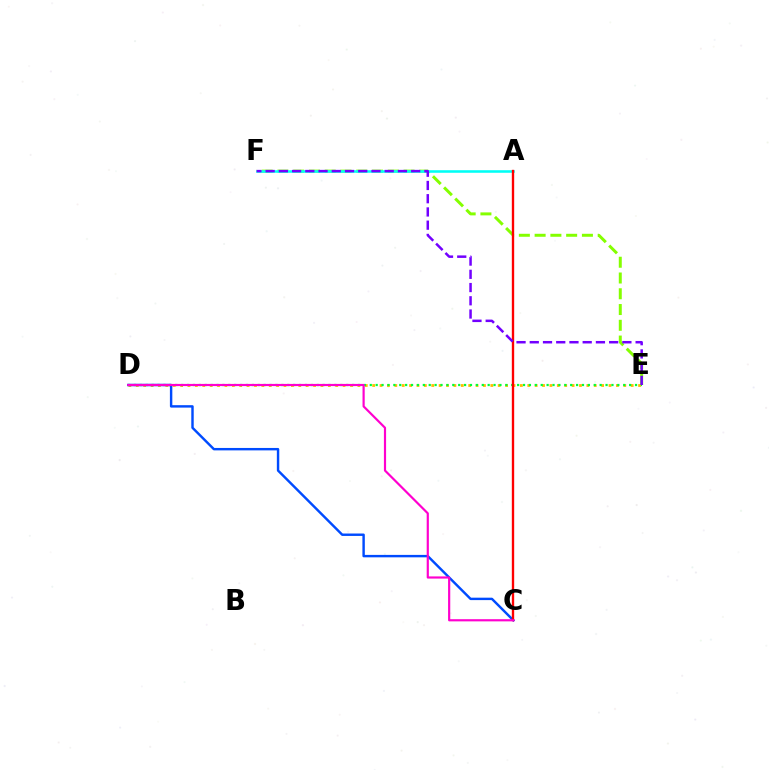{('E', 'F'): [{'color': '#84ff00', 'line_style': 'dashed', 'thickness': 2.14}, {'color': '#7200ff', 'line_style': 'dashed', 'thickness': 1.8}], ('D', 'E'): [{'color': '#ffbd00', 'line_style': 'dotted', 'thickness': 2.01}, {'color': '#00ff39', 'line_style': 'dotted', 'thickness': 1.6}], ('C', 'D'): [{'color': '#004bff', 'line_style': 'solid', 'thickness': 1.75}, {'color': '#ff00cf', 'line_style': 'solid', 'thickness': 1.57}], ('A', 'F'): [{'color': '#00fff6', 'line_style': 'solid', 'thickness': 1.84}], ('A', 'C'): [{'color': '#ff0000', 'line_style': 'solid', 'thickness': 1.69}]}